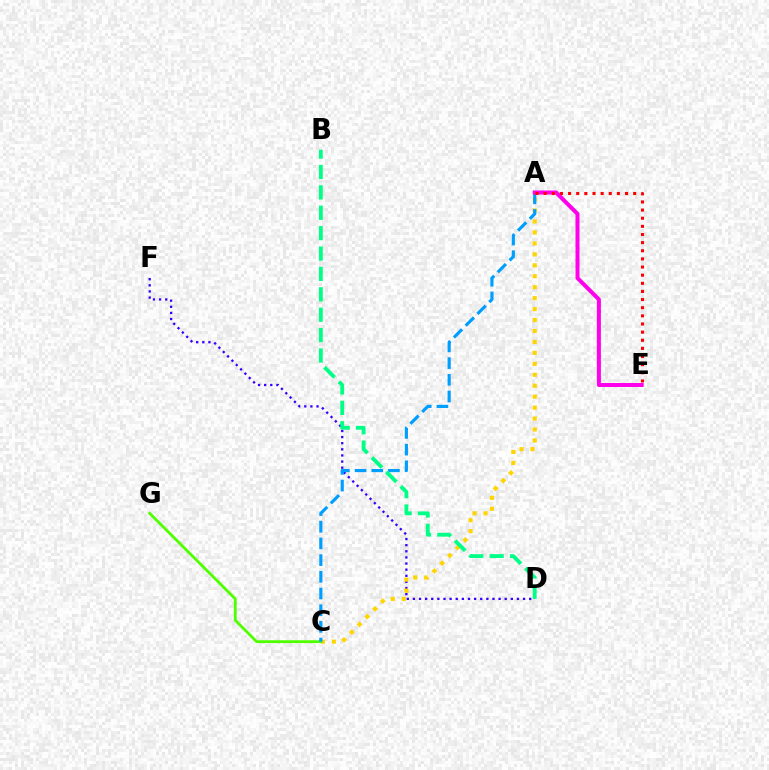{('D', 'F'): [{'color': '#3700ff', 'line_style': 'dotted', 'thickness': 1.66}], ('A', 'C'): [{'color': '#ffd500', 'line_style': 'dotted', 'thickness': 2.97}, {'color': '#009eff', 'line_style': 'dashed', 'thickness': 2.27}], ('C', 'G'): [{'color': '#4fff00', 'line_style': 'solid', 'thickness': 2.02}], ('B', 'D'): [{'color': '#00ff86', 'line_style': 'dashed', 'thickness': 2.77}], ('A', 'E'): [{'color': '#ff00ed', 'line_style': 'solid', 'thickness': 2.89}, {'color': '#ff0000', 'line_style': 'dotted', 'thickness': 2.21}]}